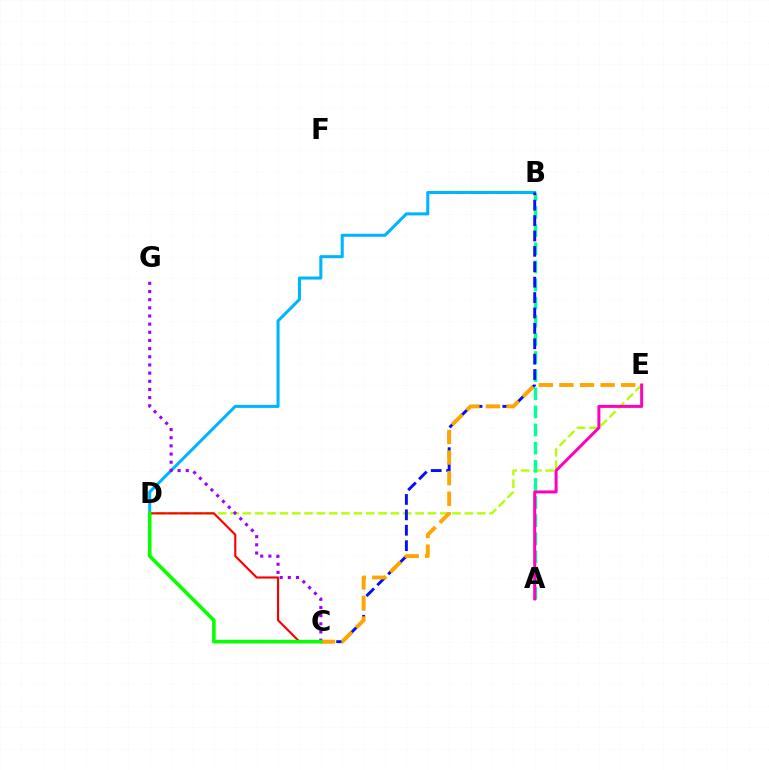{('D', 'E'): [{'color': '#b3ff00', 'line_style': 'dashed', 'thickness': 1.68}], ('B', 'D'): [{'color': '#00b5ff', 'line_style': 'solid', 'thickness': 2.2}], ('C', 'G'): [{'color': '#9b00ff', 'line_style': 'dotted', 'thickness': 2.22}], ('A', 'B'): [{'color': '#00ff9d', 'line_style': 'dashed', 'thickness': 2.46}], ('A', 'E'): [{'color': '#ff00bd', 'line_style': 'solid', 'thickness': 2.16}], ('C', 'D'): [{'color': '#ff0000', 'line_style': 'solid', 'thickness': 1.55}, {'color': '#08ff00', 'line_style': 'solid', 'thickness': 2.57}], ('B', 'C'): [{'color': '#0010ff', 'line_style': 'dashed', 'thickness': 2.09}], ('C', 'E'): [{'color': '#ffa500', 'line_style': 'dashed', 'thickness': 2.8}]}